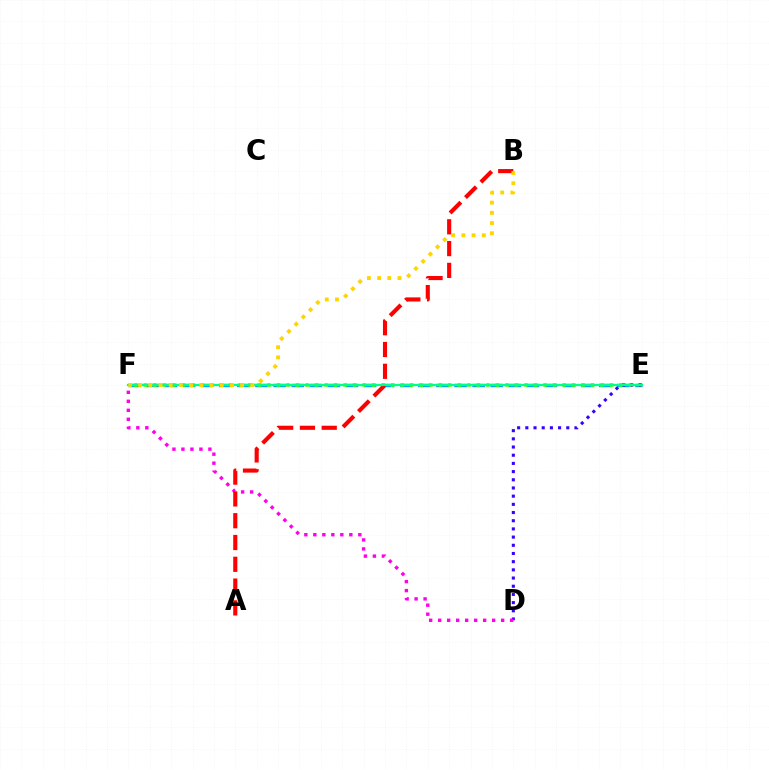{('E', 'F'): [{'color': '#009eff', 'line_style': 'dashed', 'thickness': 2.46}, {'color': '#4fff00', 'line_style': 'dotted', 'thickness': 2.59}, {'color': '#00ff86', 'line_style': 'solid', 'thickness': 1.61}], ('D', 'E'): [{'color': '#3700ff', 'line_style': 'dotted', 'thickness': 2.22}], ('D', 'F'): [{'color': '#ff00ed', 'line_style': 'dotted', 'thickness': 2.44}], ('A', 'B'): [{'color': '#ff0000', 'line_style': 'dashed', 'thickness': 2.96}], ('B', 'F'): [{'color': '#ffd500', 'line_style': 'dotted', 'thickness': 2.77}]}